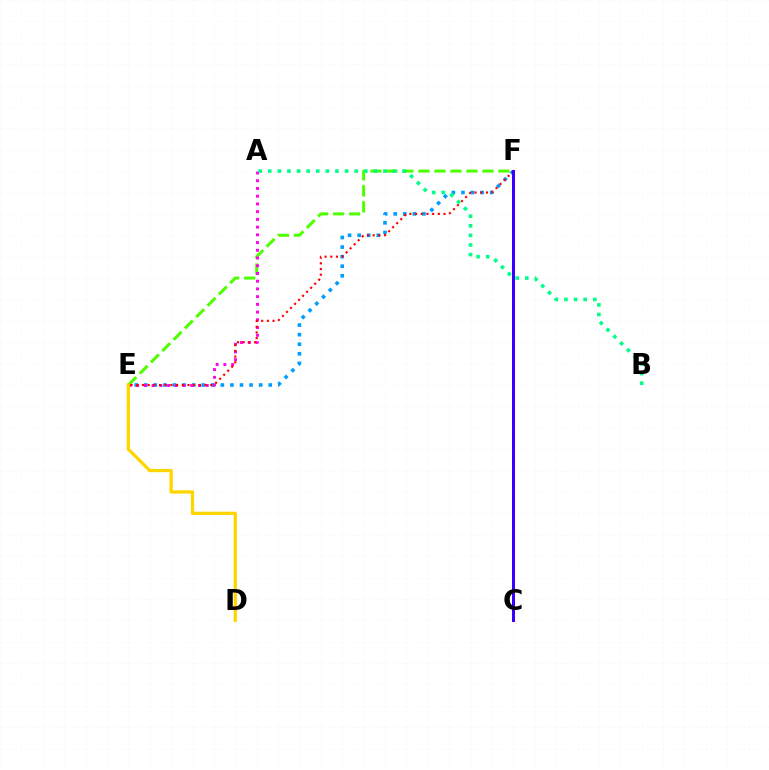{('E', 'F'): [{'color': '#4fff00', 'line_style': 'dashed', 'thickness': 2.17}, {'color': '#009eff', 'line_style': 'dotted', 'thickness': 2.6}, {'color': '#ff0000', 'line_style': 'dotted', 'thickness': 1.55}], ('A', 'E'): [{'color': '#ff00ed', 'line_style': 'dotted', 'thickness': 2.1}], ('D', 'E'): [{'color': '#ffd500', 'line_style': 'solid', 'thickness': 2.35}], ('C', 'F'): [{'color': '#3700ff', 'line_style': 'solid', 'thickness': 2.17}], ('A', 'B'): [{'color': '#00ff86', 'line_style': 'dotted', 'thickness': 2.61}]}